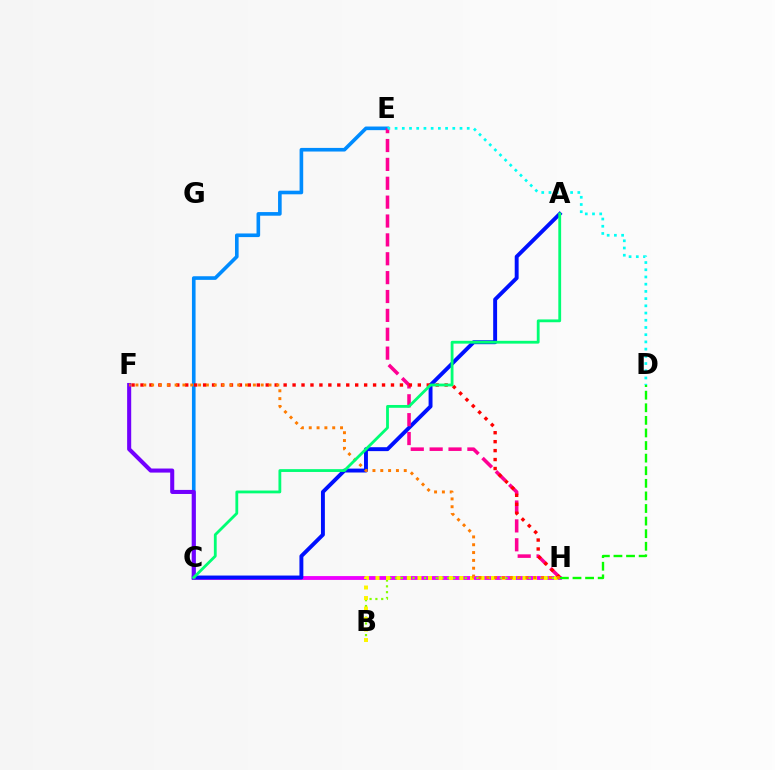{('C', 'H'): [{'color': '#ee00ff', 'line_style': 'solid', 'thickness': 2.76}], ('B', 'H'): [{'color': '#84ff00', 'line_style': 'dotted', 'thickness': 1.58}, {'color': '#fcf500', 'line_style': 'dotted', 'thickness': 2.85}], ('A', 'C'): [{'color': '#0010ff', 'line_style': 'solid', 'thickness': 2.81}, {'color': '#00ff74', 'line_style': 'solid', 'thickness': 2.02}], ('C', 'E'): [{'color': '#008cff', 'line_style': 'solid', 'thickness': 2.61}], ('E', 'H'): [{'color': '#ff0094', 'line_style': 'dashed', 'thickness': 2.56}], ('D', 'E'): [{'color': '#00fff6', 'line_style': 'dotted', 'thickness': 1.96}], ('C', 'F'): [{'color': '#7200ff', 'line_style': 'solid', 'thickness': 2.93}], ('D', 'H'): [{'color': '#08ff00', 'line_style': 'dashed', 'thickness': 1.71}], ('F', 'H'): [{'color': '#ff0000', 'line_style': 'dotted', 'thickness': 2.43}, {'color': '#ff7c00', 'line_style': 'dotted', 'thickness': 2.13}]}